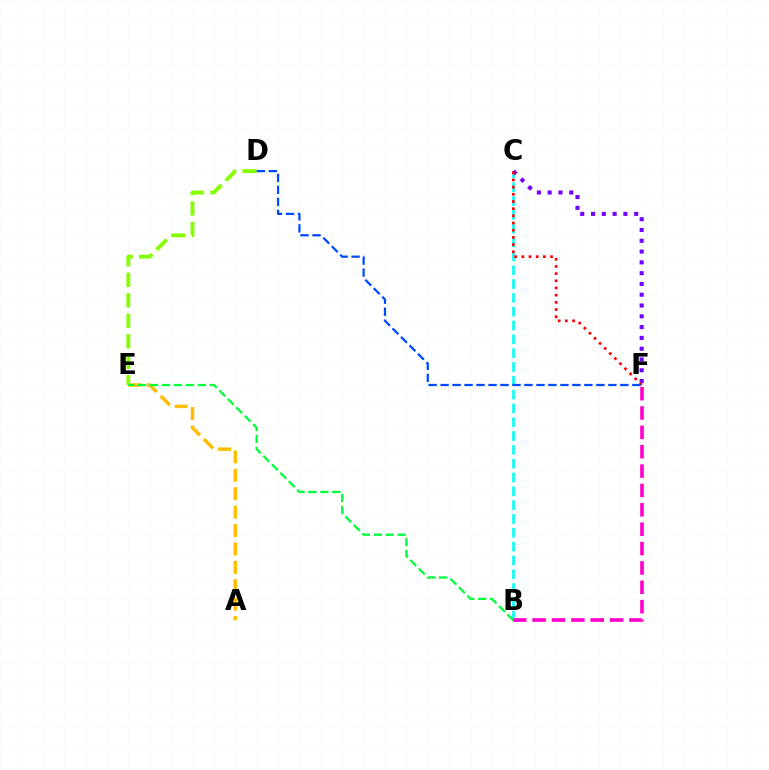{('B', 'C'): [{'color': '#00fff6', 'line_style': 'dashed', 'thickness': 1.88}], ('C', 'F'): [{'color': '#7200ff', 'line_style': 'dotted', 'thickness': 2.93}, {'color': '#ff0000', 'line_style': 'dotted', 'thickness': 1.95}], ('A', 'E'): [{'color': '#ffbd00', 'line_style': 'dashed', 'thickness': 2.5}], ('B', 'F'): [{'color': '#ff00cf', 'line_style': 'dashed', 'thickness': 2.63}], ('D', 'E'): [{'color': '#84ff00', 'line_style': 'dashed', 'thickness': 2.78}], ('B', 'E'): [{'color': '#00ff39', 'line_style': 'dashed', 'thickness': 1.62}], ('D', 'F'): [{'color': '#004bff', 'line_style': 'dashed', 'thickness': 1.63}]}